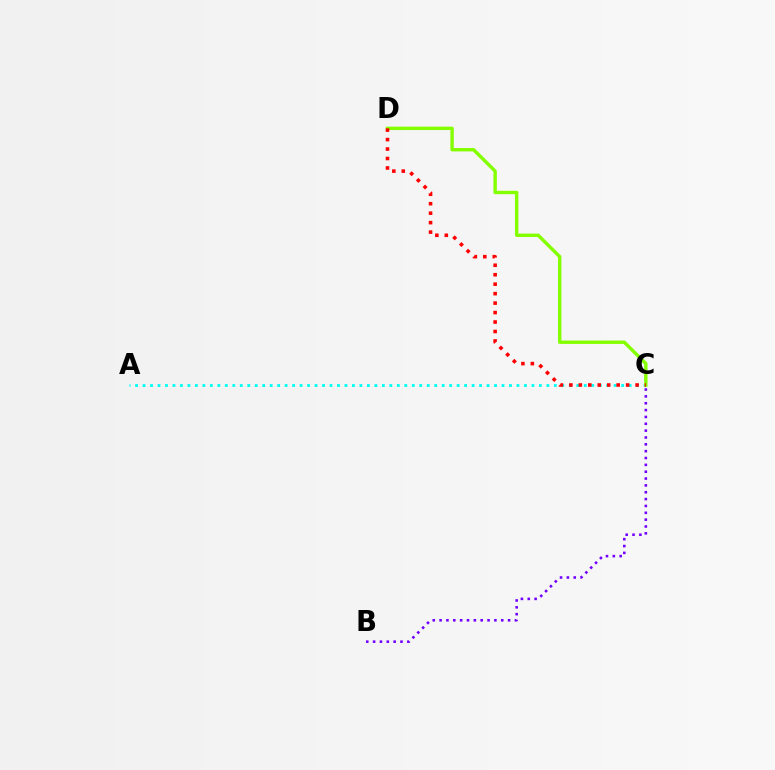{('A', 'C'): [{'color': '#00fff6', 'line_style': 'dotted', 'thickness': 2.03}], ('C', 'D'): [{'color': '#84ff00', 'line_style': 'solid', 'thickness': 2.45}, {'color': '#ff0000', 'line_style': 'dotted', 'thickness': 2.57}], ('B', 'C'): [{'color': '#7200ff', 'line_style': 'dotted', 'thickness': 1.86}]}